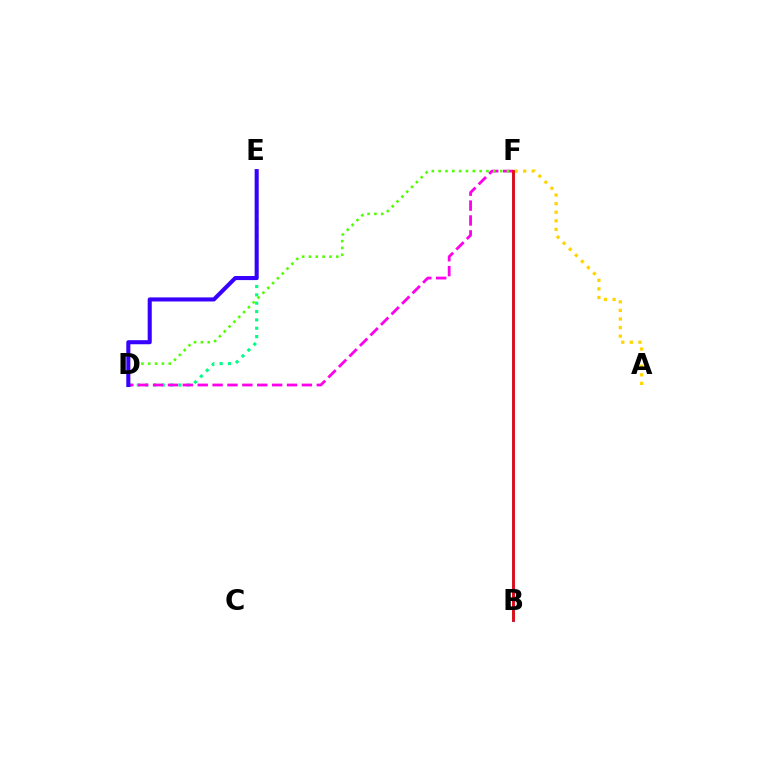{('D', 'E'): [{'color': '#00ff86', 'line_style': 'dotted', 'thickness': 2.27}, {'color': '#3700ff', 'line_style': 'solid', 'thickness': 2.93}], ('B', 'F'): [{'color': '#009eff', 'line_style': 'solid', 'thickness': 2.15}, {'color': '#ff0000', 'line_style': 'solid', 'thickness': 1.95}], ('A', 'F'): [{'color': '#ffd500', 'line_style': 'dotted', 'thickness': 2.33}], ('D', 'F'): [{'color': '#ff00ed', 'line_style': 'dashed', 'thickness': 2.02}, {'color': '#4fff00', 'line_style': 'dotted', 'thickness': 1.86}]}